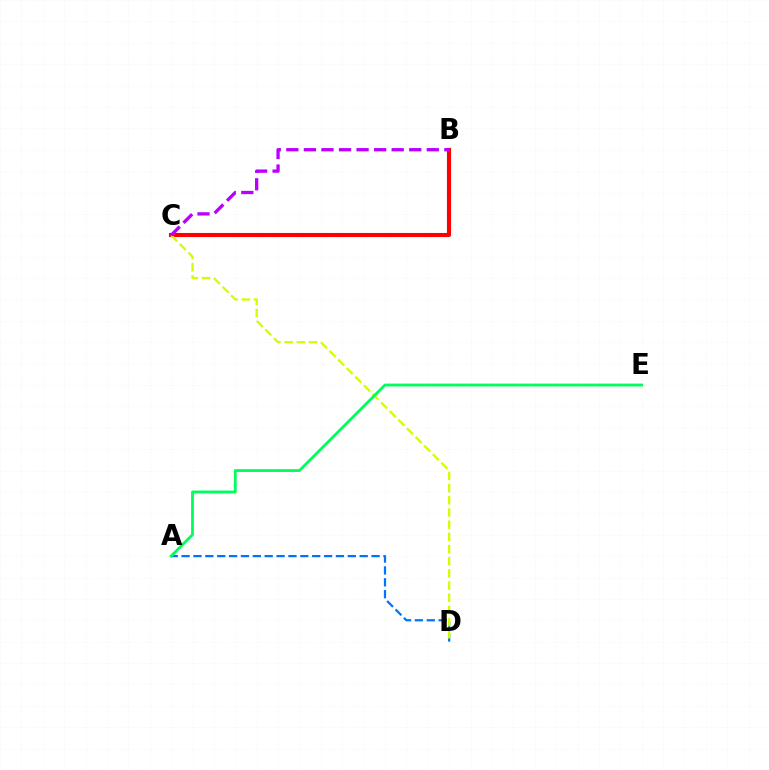{('B', 'C'): [{'color': '#ff0000', 'line_style': 'solid', 'thickness': 2.94}, {'color': '#b900ff', 'line_style': 'dashed', 'thickness': 2.39}], ('A', 'D'): [{'color': '#0074ff', 'line_style': 'dashed', 'thickness': 1.61}], ('C', 'D'): [{'color': '#d1ff00', 'line_style': 'dashed', 'thickness': 1.65}], ('A', 'E'): [{'color': '#00ff5c', 'line_style': 'solid', 'thickness': 2.04}]}